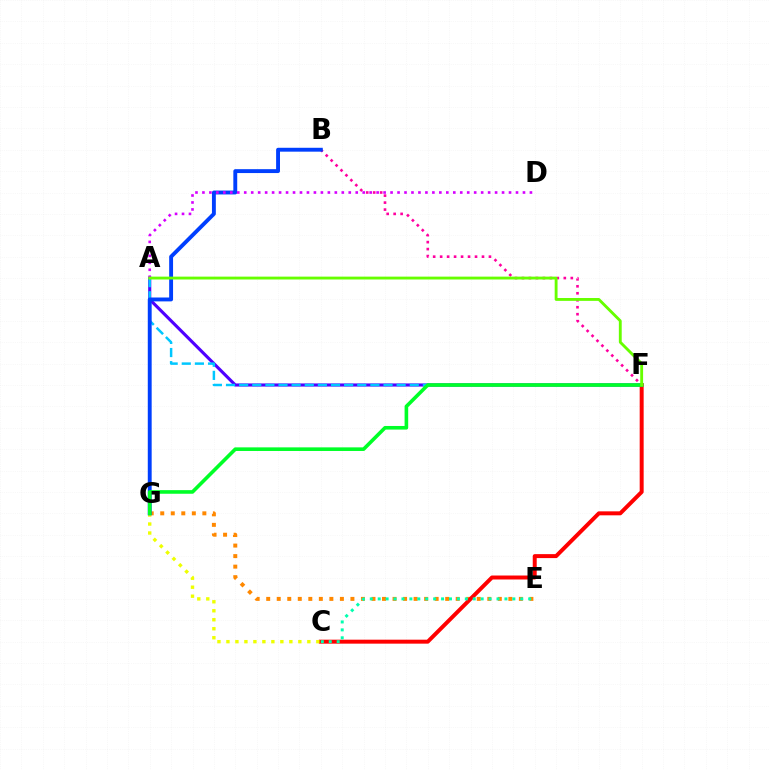{('B', 'F'): [{'color': '#ff00a0', 'line_style': 'dotted', 'thickness': 1.9}], ('A', 'F'): [{'color': '#4f00ff', 'line_style': 'solid', 'thickness': 2.25}, {'color': '#00c7ff', 'line_style': 'dashed', 'thickness': 1.78}, {'color': '#66ff00', 'line_style': 'solid', 'thickness': 2.06}], ('E', 'G'): [{'color': '#ff8800', 'line_style': 'dotted', 'thickness': 2.86}], ('C', 'F'): [{'color': '#ff0000', 'line_style': 'solid', 'thickness': 2.86}], ('C', 'G'): [{'color': '#eeff00', 'line_style': 'dotted', 'thickness': 2.44}], ('C', 'E'): [{'color': '#00ffaf', 'line_style': 'dotted', 'thickness': 2.15}], ('B', 'G'): [{'color': '#003fff', 'line_style': 'solid', 'thickness': 2.8}], ('A', 'D'): [{'color': '#d600ff', 'line_style': 'dotted', 'thickness': 1.89}], ('F', 'G'): [{'color': '#00ff27', 'line_style': 'solid', 'thickness': 2.6}]}